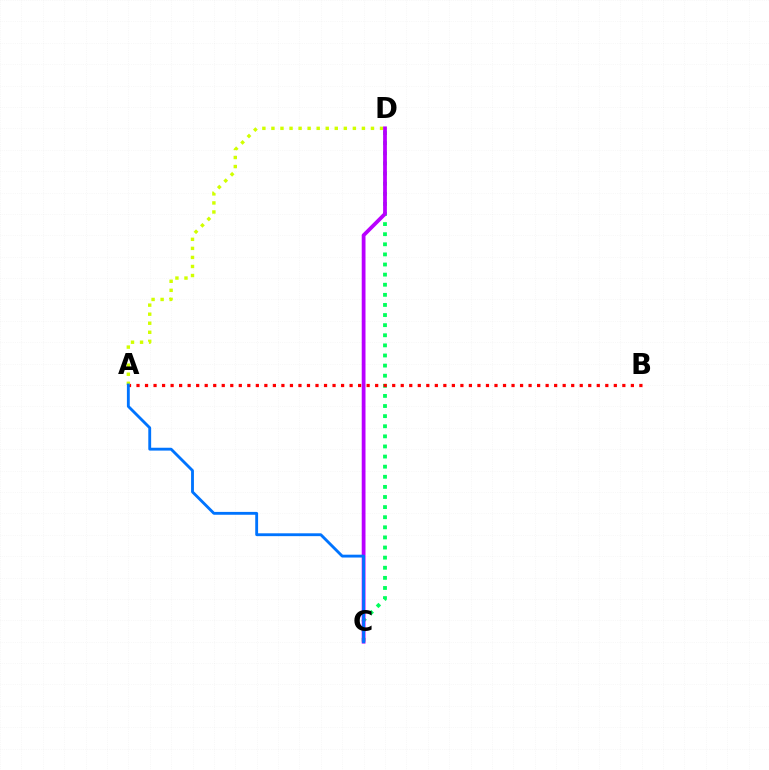{('C', 'D'): [{'color': '#00ff5c', 'line_style': 'dotted', 'thickness': 2.75}, {'color': '#b900ff', 'line_style': 'solid', 'thickness': 2.72}], ('A', 'B'): [{'color': '#ff0000', 'line_style': 'dotted', 'thickness': 2.32}], ('A', 'D'): [{'color': '#d1ff00', 'line_style': 'dotted', 'thickness': 2.46}], ('A', 'C'): [{'color': '#0074ff', 'line_style': 'solid', 'thickness': 2.05}]}